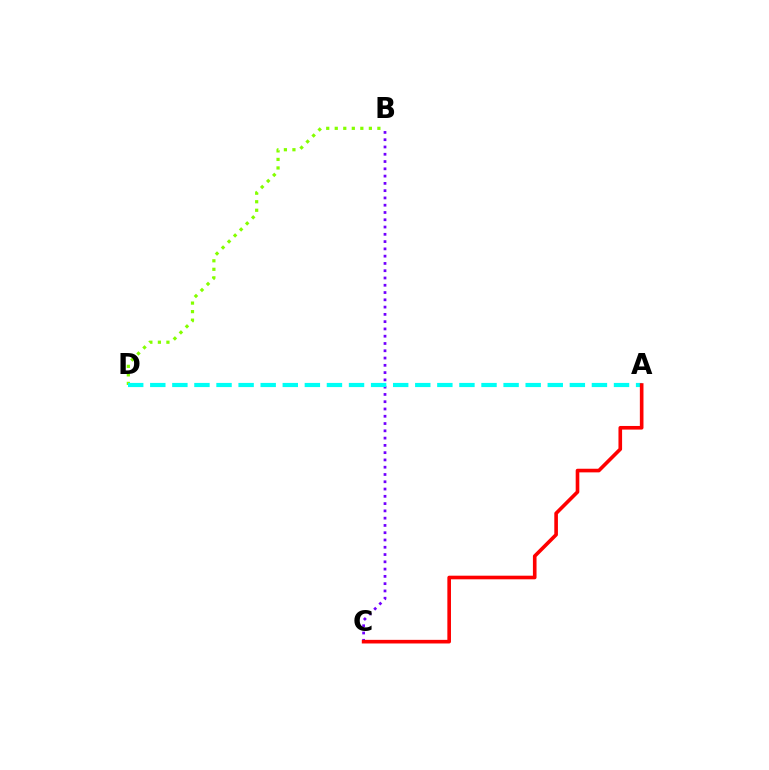{('B', 'C'): [{'color': '#7200ff', 'line_style': 'dotted', 'thickness': 1.98}], ('B', 'D'): [{'color': '#84ff00', 'line_style': 'dotted', 'thickness': 2.32}], ('A', 'D'): [{'color': '#00fff6', 'line_style': 'dashed', 'thickness': 3.0}], ('A', 'C'): [{'color': '#ff0000', 'line_style': 'solid', 'thickness': 2.61}]}